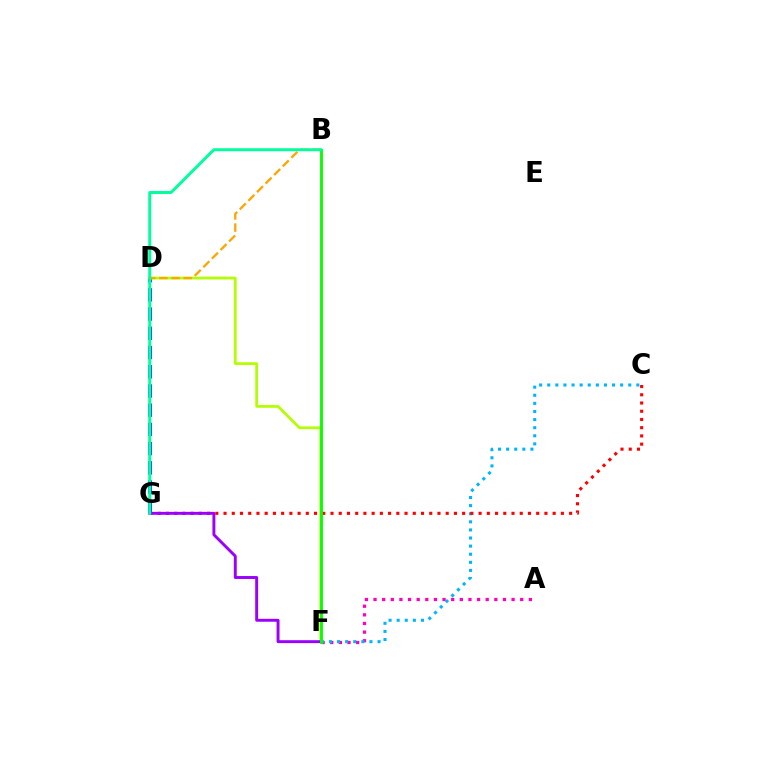{('A', 'F'): [{'color': '#ff00bd', 'line_style': 'dotted', 'thickness': 2.34}], ('C', 'F'): [{'color': '#00b5ff', 'line_style': 'dotted', 'thickness': 2.2}], ('D', 'G'): [{'color': '#0010ff', 'line_style': 'dashed', 'thickness': 2.61}], ('D', 'F'): [{'color': '#b3ff00', 'line_style': 'solid', 'thickness': 1.98}], ('C', 'G'): [{'color': '#ff0000', 'line_style': 'dotted', 'thickness': 2.24}], ('F', 'G'): [{'color': '#9b00ff', 'line_style': 'solid', 'thickness': 2.11}], ('B', 'F'): [{'color': '#08ff00', 'line_style': 'solid', 'thickness': 2.08}], ('B', 'D'): [{'color': '#ffa500', 'line_style': 'dashed', 'thickness': 1.65}], ('B', 'G'): [{'color': '#00ff9d', 'line_style': 'solid', 'thickness': 2.13}]}